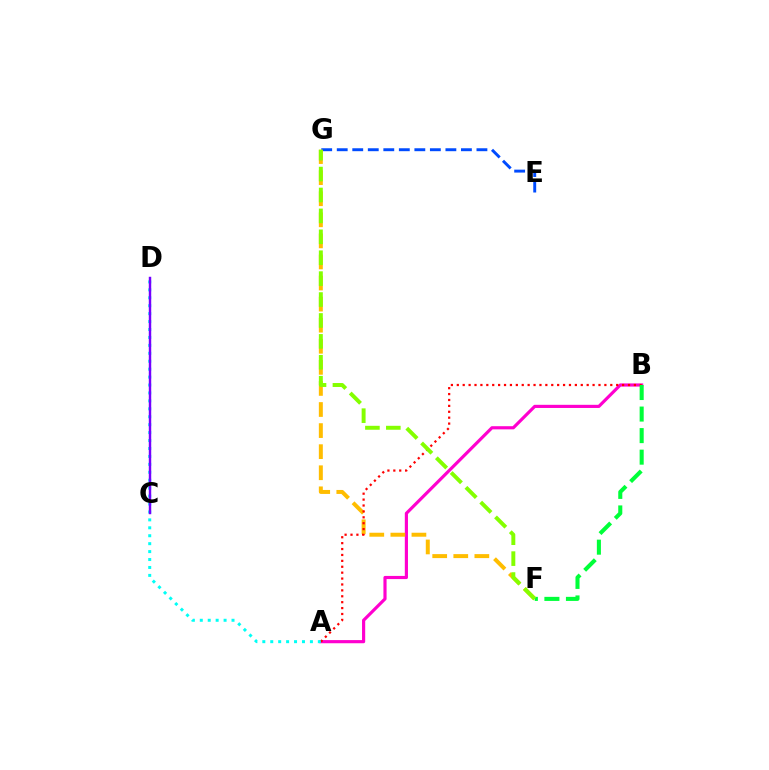{('E', 'G'): [{'color': '#004bff', 'line_style': 'dashed', 'thickness': 2.11}], ('A', 'B'): [{'color': '#ff00cf', 'line_style': 'solid', 'thickness': 2.27}, {'color': '#ff0000', 'line_style': 'dotted', 'thickness': 1.6}], ('F', 'G'): [{'color': '#ffbd00', 'line_style': 'dashed', 'thickness': 2.86}, {'color': '#84ff00', 'line_style': 'dashed', 'thickness': 2.84}], ('A', 'D'): [{'color': '#00fff6', 'line_style': 'dotted', 'thickness': 2.16}], ('C', 'D'): [{'color': '#7200ff', 'line_style': 'solid', 'thickness': 1.76}], ('B', 'F'): [{'color': '#00ff39', 'line_style': 'dashed', 'thickness': 2.93}]}